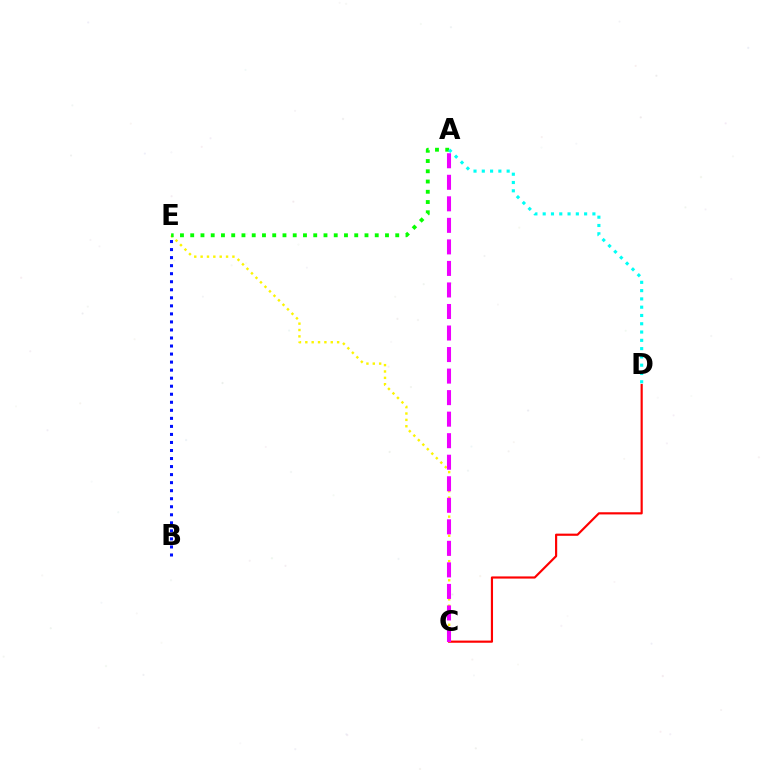{('C', 'E'): [{'color': '#fcf500', 'line_style': 'dotted', 'thickness': 1.73}], ('A', 'E'): [{'color': '#08ff00', 'line_style': 'dotted', 'thickness': 2.79}], ('A', 'D'): [{'color': '#00fff6', 'line_style': 'dotted', 'thickness': 2.25}], ('C', 'D'): [{'color': '#ff0000', 'line_style': 'solid', 'thickness': 1.56}], ('A', 'C'): [{'color': '#ee00ff', 'line_style': 'dashed', 'thickness': 2.93}], ('B', 'E'): [{'color': '#0010ff', 'line_style': 'dotted', 'thickness': 2.18}]}